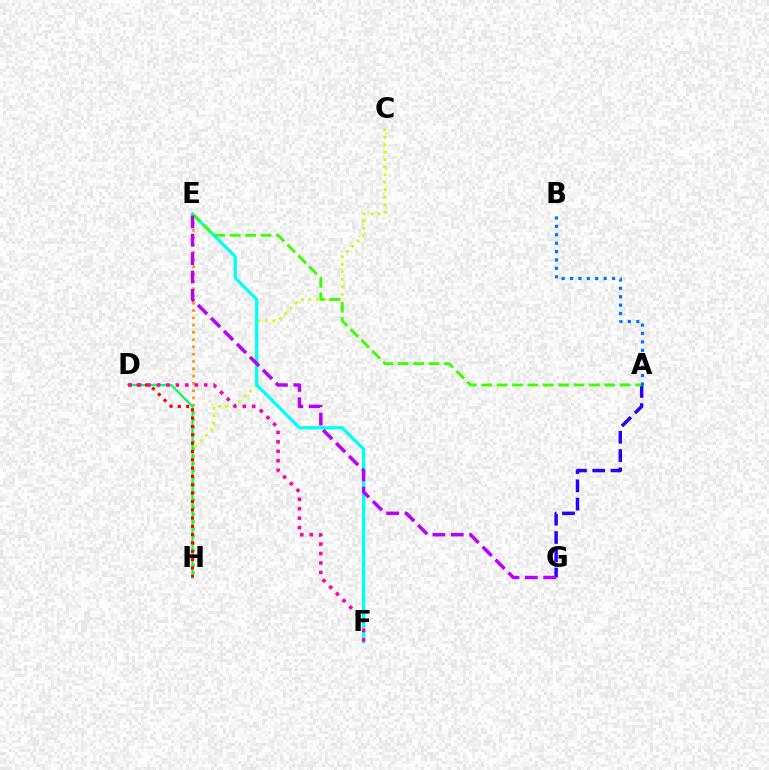{('C', 'H'): [{'color': '#d1ff00', 'line_style': 'dotted', 'thickness': 2.04}], ('E', 'H'): [{'color': '#ff9400', 'line_style': 'dotted', 'thickness': 1.98}], ('E', 'F'): [{'color': '#00fff6', 'line_style': 'solid', 'thickness': 2.33}], ('D', 'H'): [{'color': '#00ff5c', 'line_style': 'solid', 'thickness': 1.58}, {'color': '#ff0000', 'line_style': 'dotted', 'thickness': 2.26}], ('A', 'G'): [{'color': '#2500ff', 'line_style': 'dashed', 'thickness': 2.48}], ('A', 'E'): [{'color': '#3dff00', 'line_style': 'dashed', 'thickness': 2.09}], ('A', 'B'): [{'color': '#0074ff', 'line_style': 'dotted', 'thickness': 2.28}], ('D', 'F'): [{'color': '#ff00ac', 'line_style': 'dotted', 'thickness': 2.57}], ('E', 'G'): [{'color': '#b900ff', 'line_style': 'dashed', 'thickness': 2.49}]}